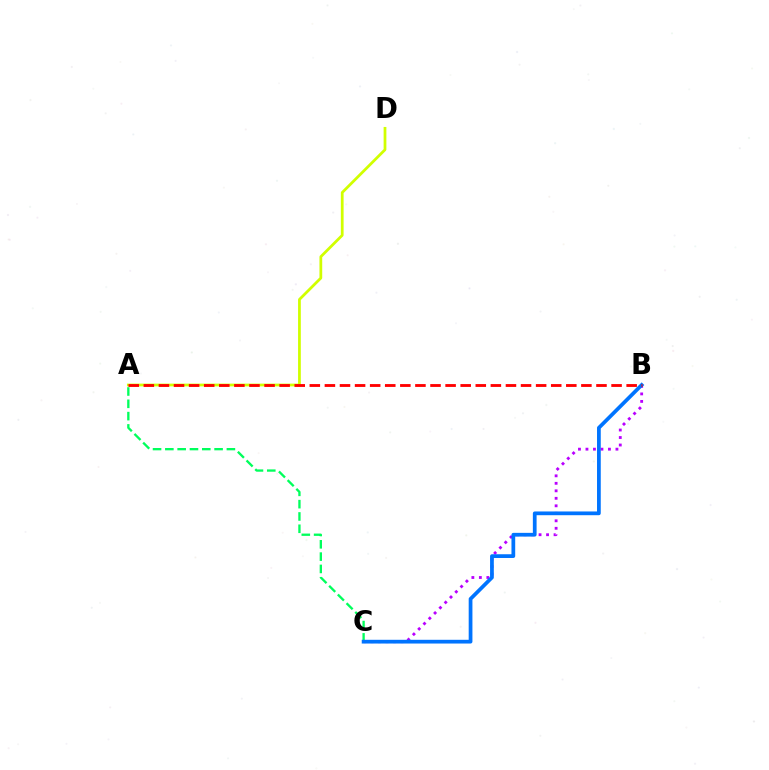{('B', 'C'): [{'color': '#b900ff', 'line_style': 'dotted', 'thickness': 2.04}, {'color': '#0074ff', 'line_style': 'solid', 'thickness': 2.69}], ('A', 'C'): [{'color': '#00ff5c', 'line_style': 'dashed', 'thickness': 1.67}], ('A', 'D'): [{'color': '#d1ff00', 'line_style': 'solid', 'thickness': 1.99}], ('A', 'B'): [{'color': '#ff0000', 'line_style': 'dashed', 'thickness': 2.05}]}